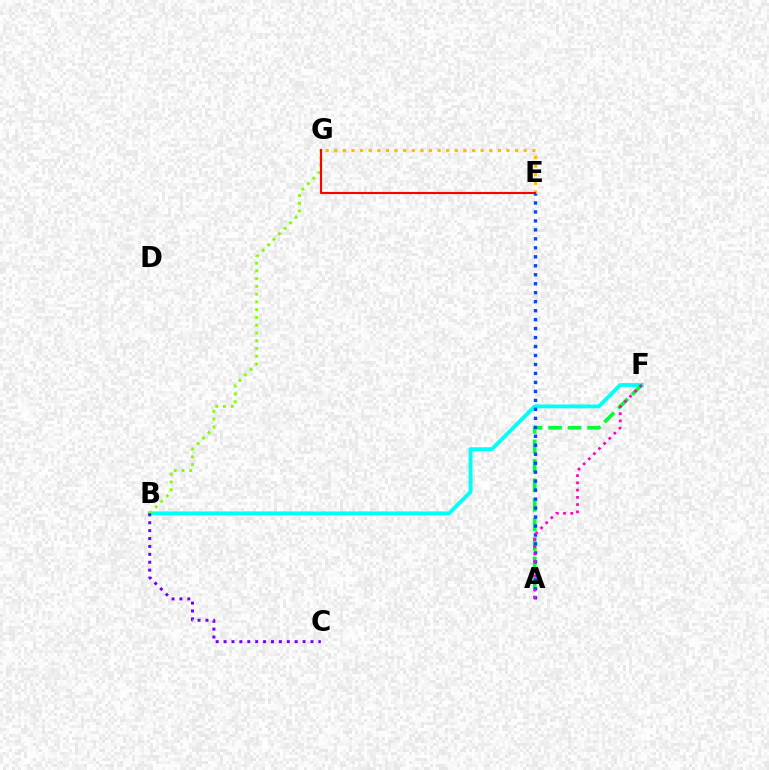{('B', 'F'): [{'color': '#00fff6', 'line_style': 'solid', 'thickness': 2.76}], ('A', 'F'): [{'color': '#00ff39', 'line_style': 'dashed', 'thickness': 2.65}, {'color': '#ff00cf', 'line_style': 'dotted', 'thickness': 1.97}], ('B', 'G'): [{'color': '#84ff00', 'line_style': 'dotted', 'thickness': 2.11}], ('A', 'E'): [{'color': '#004bff', 'line_style': 'dotted', 'thickness': 2.44}], ('E', 'G'): [{'color': '#ffbd00', 'line_style': 'dotted', 'thickness': 2.34}, {'color': '#ff0000', 'line_style': 'solid', 'thickness': 1.53}], ('B', 'C'): [{'color': '#7200ff', 'line_style': 'dotted', 'thickness': 2.15}]}